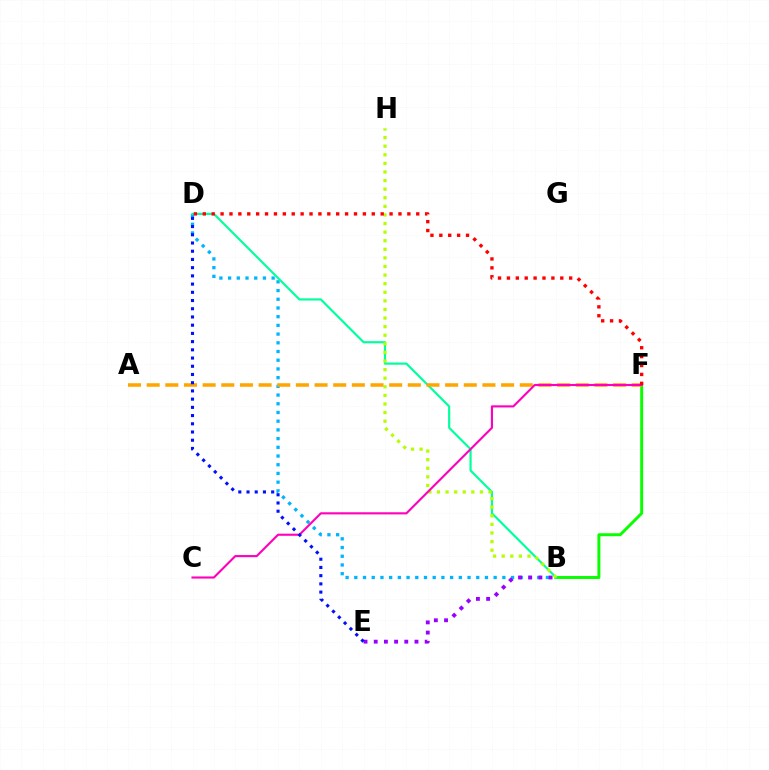{('B', 'D'): [{'color': '#00b5ff', 'line_style': 'dotted', 'thickness': 2.37}, {'color': '#00ff9d', 'line_style': 'solid', 'thickness': 1.56}], ('B', 'F'): [{'color': '#08ff00', 'line_style': 'solid', 'thickness': 2.12}], ('B', 'E'): [{'color': '#9b00ff', 'line_style': 'dotted', 'thickness': 2.77}], ('B', 'H'): [{'color': '#b3ff00', 'line_style': 'dotted', 'thickness': 2.33}], ('A', 'F'): [{'color': '#ffa500', 'line_style': 'dashed', 'thickness': 2.53}], ('C', 'F'): [{'color': '#ff00bd', 'line_style': 'solid', 'thickness': 1.53}], ('D', 'E'): [{'color': '#0010ff', 'line_style': 'dotted', 'thickness': 2.23}], ('D', 'F'): [{'color': '#ff0000', 'line_style': 'dotted', 'thickness': 2.42}]}